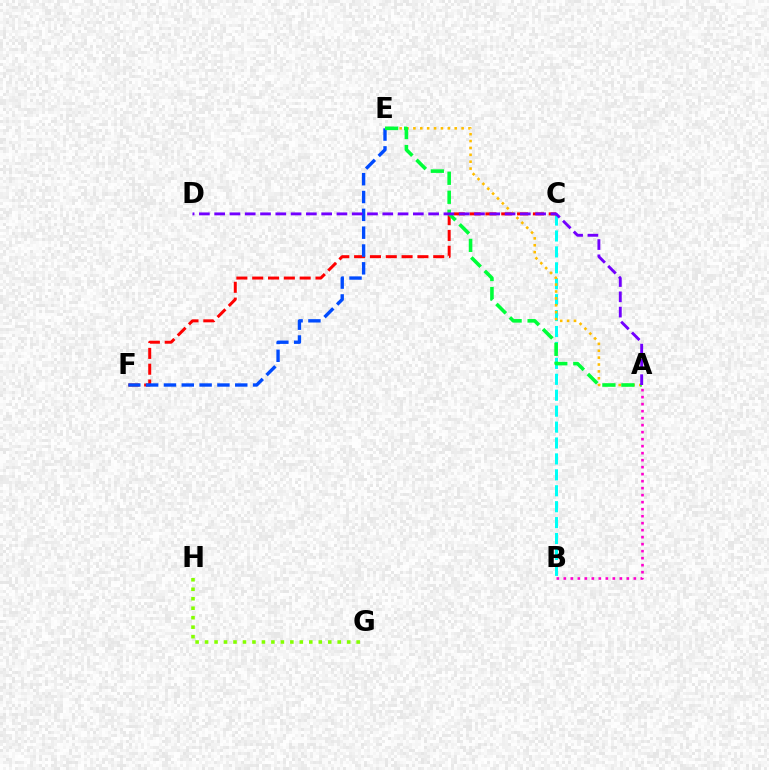{('A', 'B'): [{'color': '#ff00cf', 'line_style': 'dotted', 'thickness': 1.9}], ('B', 'C'): [{'color': '#00fff6', 'line_style': 'dashed', 'thickness': 2.16}], ('C', 'F'): [{'color': '#ff0000', 'line_style': 'dashed', 'thickness': 2.15}], ('E', 'F'): [{'color': '#004bff', 'line_style': 'dashed', 'thickness': 2.42}], ('A', 'E'): [{'color': '#ffbd00', 'line_style': 'dotted', 'thickness': 1.87}, {'color': '#00ff39', 'line_style': 'dashed', 'thickness': 2.58}], ('A', 'D'): [{'color': '#7200ff', 'line_style': 'dashed', 'thickness': 2.08}], ('G', 'H'): [{'color': '#84ff00', 'line_style': 'dotted', 'thickness': 2.57}]}